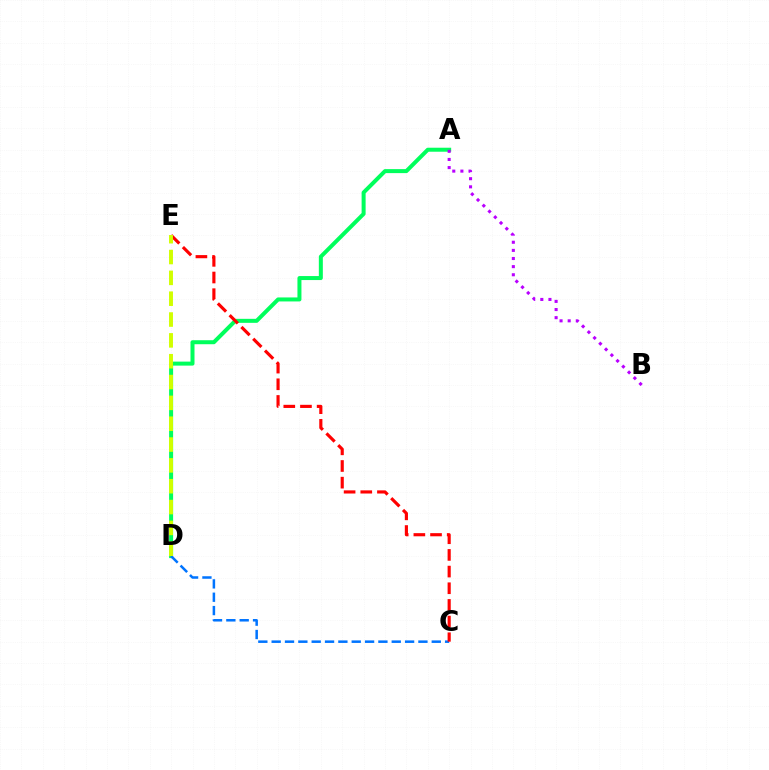{('A', 'D'): [{'color': '#00ff5c', 'line_style': 'solid', 'thickness': 2.88}], ('C', 'D'): [{'color': '#0074ff', 'line_style': 'dashed', 'thickness': 1.81}], ('C', 'E'): [{'color': '#ff0000', 'line_style': 'dashed', 'thickness': 2.26}], ('D', 'E'): [{'color': '#d1ff00', 'line_style': 'dashed', 'thickness': 2.83}], ('A', 'B'): [{'color': '#b900ff', 'line_style': 'dotted', 'thickness': 2.21}]}